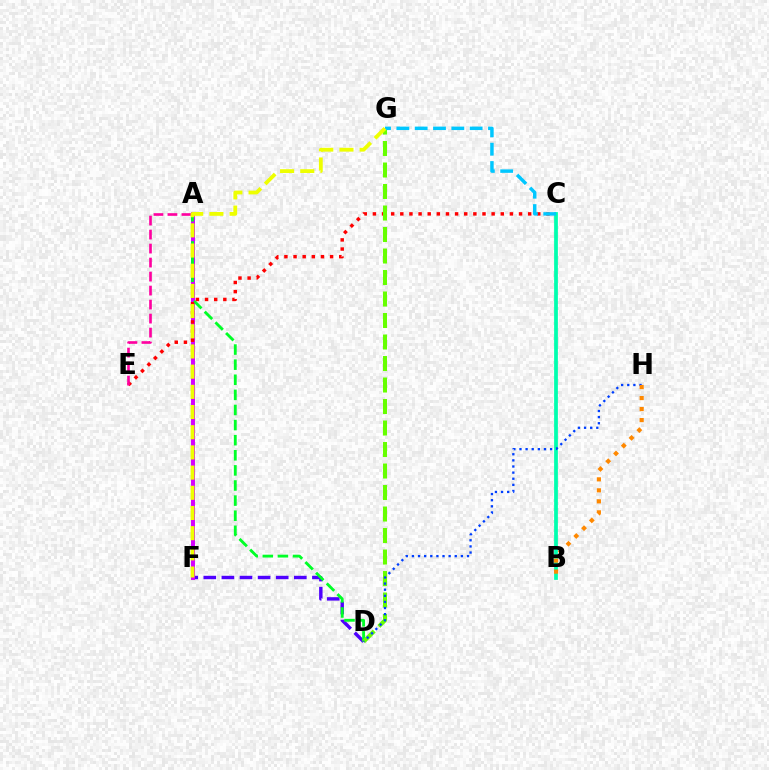{('D', 'F'): [{'color': '#4f00ff', 'line_style': 'dashed', 'thickness': 2.46}], ('A', 'F'): [{'color': '#d600ff', 'line_style': 'solid', 'thickness': 2.84}], ('A', 'D'): [{'color': '#00ff27', 'line_style': 'dashed', 'thickness': 2.05}], ('C', 'E'): [{'color': '#ff0000', 'line_style': 'dotted', 'thickness': 2.48}], ('D', 'G'): [{'color': '#66ff00', 'line_style': 'dashed', 'thickness': 2.92}], ('A', 'E'): [{'color': '#ff00a0', 'line_style': 'dashed', 'thickness': 1.9}], ('B', 'C'): [{'color': '#00ffaf', 'line_style': 'solid', 'thickness': 2.7}], ('D', 'H'): [{'color': '#003fff', 'line_style': 'dotted', 'thickness': 1.66}], ('C', 'G'): [{'color': '#00c7ff', 'line_style': 'dashed', 'thickness': 2.49}], ('F', 'G'): [{'color': '#eeff00', 'line_style': 'dashed', 'thickness': 2.74}], ('B', 'H'): [{'color': '#ff8800', 'line_style': 'dotted', 'thickness': 2.99}]}